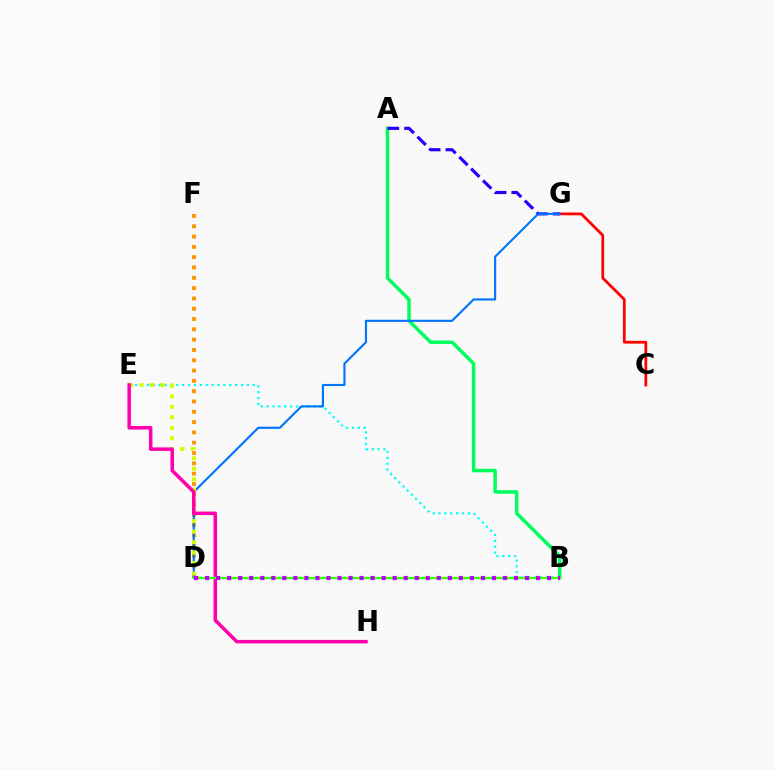{('C', 'G'): [{'color': '#ff0000', 'line_style': 'solid', 'thickness': 1.99}], ('A', 'B'): [{'color': '#00ff5c', 'line_style': 'solid', 'thickness': 2.51}], ('B', 'E'): [{'color': '#00fff6', 'line_style': 'dotted', 'thickness': 1.6}], ('A', 'G'): [{'color': '#2500ff', 'line_style': 'dashed', 'thickness': 2.27}], ('D', 'F'): [{'color': '#ff9400', 'line_style': 'dotted', 'thickness': 2.8}], ('D', 'G'): [{'color': '#0074ff', 'line_style': 'solid', 'thickness': 1.54}], ('D', 'E'): [{'color': '#d1ff00', 'line_style': 'dotted', 'thickness': 2.85}], ('E', 'H'): [{'color': '#ff00ac', 'line_style': 'solid', 'thickness': 2.53}], ('B', 'D'): [{'color': '#3dff00', 'line_style': 'solid', 'thickness': 1.69}, {'color': '#b900ff', 'line_style': 'dotted', 'thickness': 3.0}]}